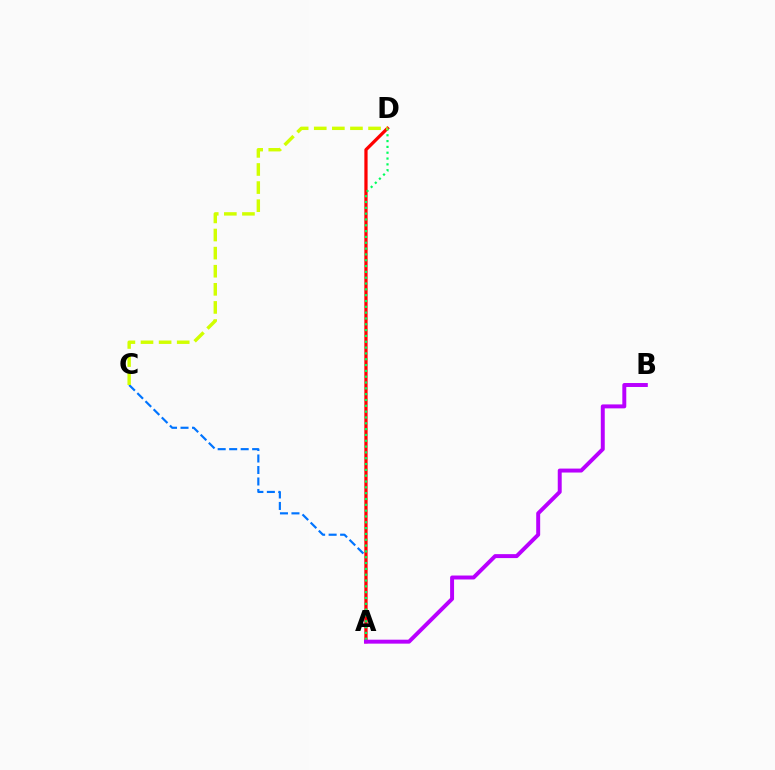{('A', 'C'): [{'color': '#0074ff', 'line_style': 'dashed', 'thickness': 1.56}], ('A', 'D'): [{'color': '#ff0000', 'line_style': 'solid', 'thickness': 2.34}, {'color': '#00ff5c', 'line_style': 'dotted', 'thickness': 1.58}], ('A', 'B'): [{'color': '#b900ff', 'line_style': 'solid', 'thickness': 2.84}], ('C', 'D'): [{'color': '#d1ff00', 'line_style': 'dashed', 'thickness': 2.46}]}